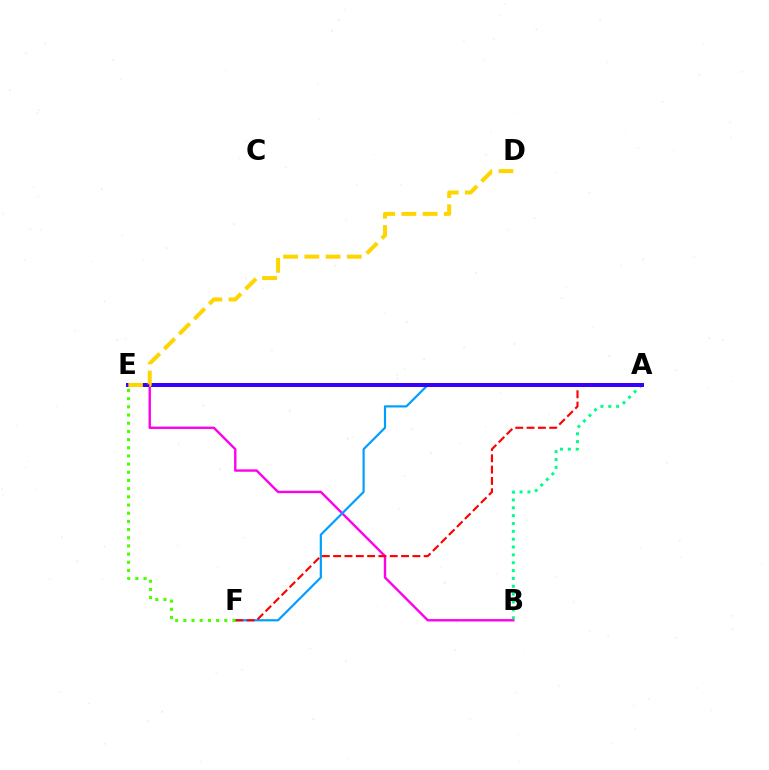{('B', 'E'): [{'color': '#ff00ed', 'line_style': 'solid', 'thickness': 1.72}], ('A', 'B'): [{'color': '#00ff86', 'line_style': 'dotted', 'thickness': 2.13}], ('A', 'F'): [{'color': '#009eff', 'line_style': 'solid', 'thickness': 1.57}, {'color': '#ff0000', 'line_style': 'dashed', 'thickness': 1.54}], ('E', 'F'): [{'color': '#4fff00', 'line_style': 'dotted', 'thickness': 2.22}], ('A', 'E'): [{'color': '#3700ff', 'line_style': 'solid', 'thickness': 2.87}], ('D', 'E'): [{'color': '#ffd500', 'line_style': 'dashed', 'thickness': 2.88}]}